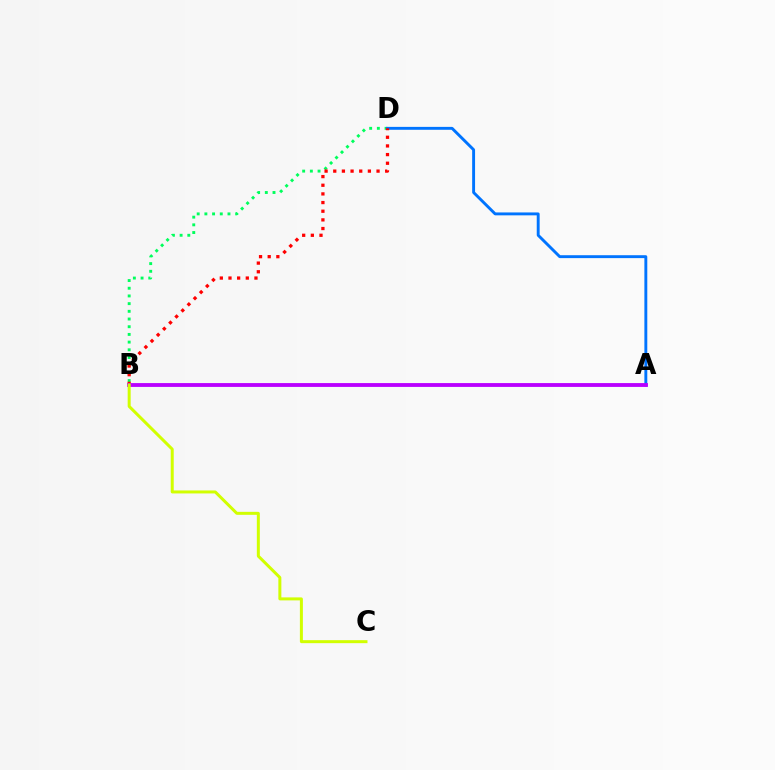{('B', 'D'): [{'color': '#00ff5c', 'line_style': 'dotted', 'thickness': 2.09}, {'color': '#ff0000', 'line_style': 'dotted', 'thickness': 2.35}], ('A', 'D'): [{'color': '#0074ff', 'line_style': 'solid', 'thickness': 2.09}], ('A', 'B'): [{'color': '#b900ff', 'line_style': 'solid', 'thickness': 2.76}], ('B', 'C'): [{'color': '#d1ff00', 'line_style': 'solid', 'thickness': 2.15}]}